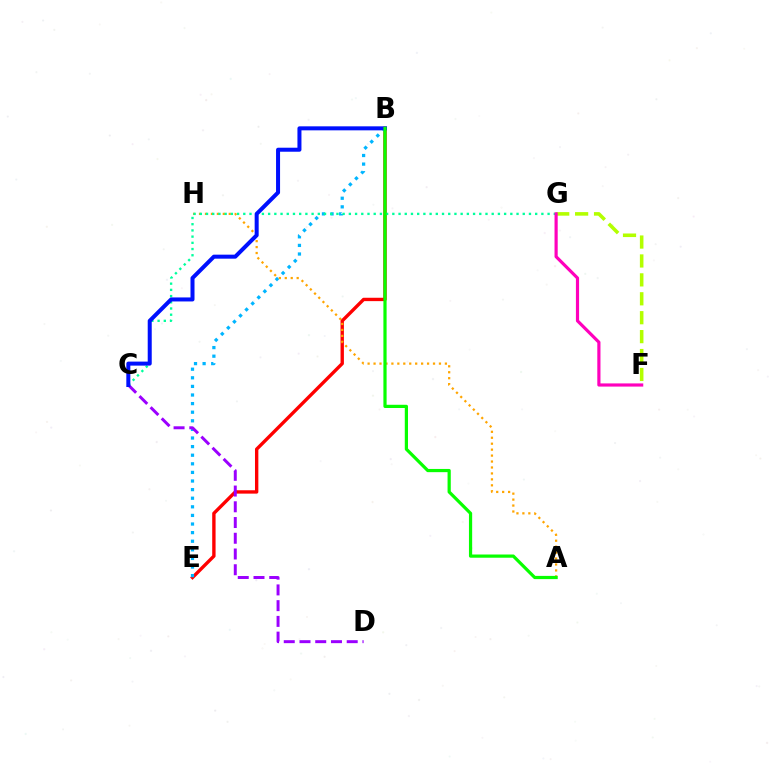{('B', 'E'): [{'color': '#ff0000', 'line_style': 'solid', 'thickness': 2.43}, {'color': '#00b5ff', 'line_style': 'dotted', 'thickness': 2.34}], ('A', 'H'): [{'color': '#ffa500', 'line_style': 'dotted', 'thickness': 1.62}], ('C', 'D'): [{'color': '#9b00ff', 'line_style': 'dashed', 'thickness': 2.14}], ('C', 'G'): [{'color': '#00ff9d', 'line_style': 'dotted', 'thickness': 1.69}], ('B', 'C'): [{'color': '#0010ff', 'line_style': 'solid', 'thickness': 2.89}], ('F', 'G'): [{'color': '#b3ff00', 'line_style': 'dashed', 'thickness': 2.57}, {'color': '#ff00bd', 'line_style': 'solid', 'thickness': 2.28}], ('A', 'B'): [{'color': '#08ff00', 'line_style': 'solid', 'thickness': 2.31}]}